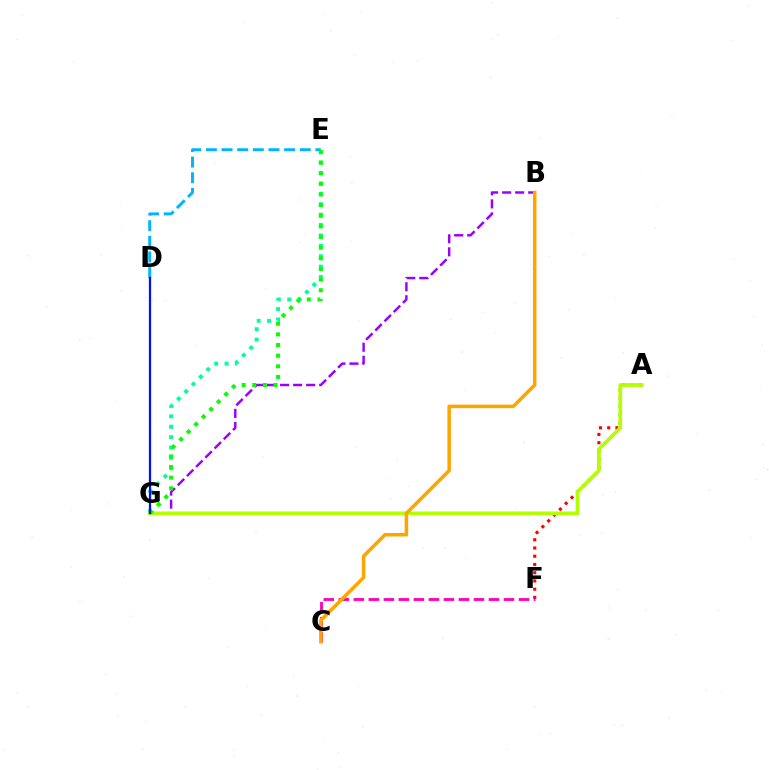{('E', 'G'): [{'color': '#00ff9d', 'line_style': 'dotted', 'thickness': 2.82}, {'color': '#08ff00', 'line_style': 'dotted', 'thickness': 2.89}], ('A', 'F'): [{'color': '#ff0000', 'line_style': 'dotted', 'thickness': 2.24}], ('B', 'G'): [{'color': '#9b00ff', 'line_style': 'dashed', 'thickness': 1.77}], ('A', 'G'): [{'color': '#b3ff00', 'line_style': 'solid', 'thickness': 2.67}], ('C', 'F'): [{'color': '#ff00bd', 'line_style': 'dashed', 'thickness': 2.04}], ('D', 'E'): [{'color': '#00b5ff', 'line_style': 'dashed', 'thickness': 2.12}], ('D', 'G'): [{'color': '#0010ff', 'line_style': 'solid', 'thickness': 1.62}], ('B', 'C'): [{'color': '#ffa500', 'line_style': 'solid', 'thickness': 2.54}]}